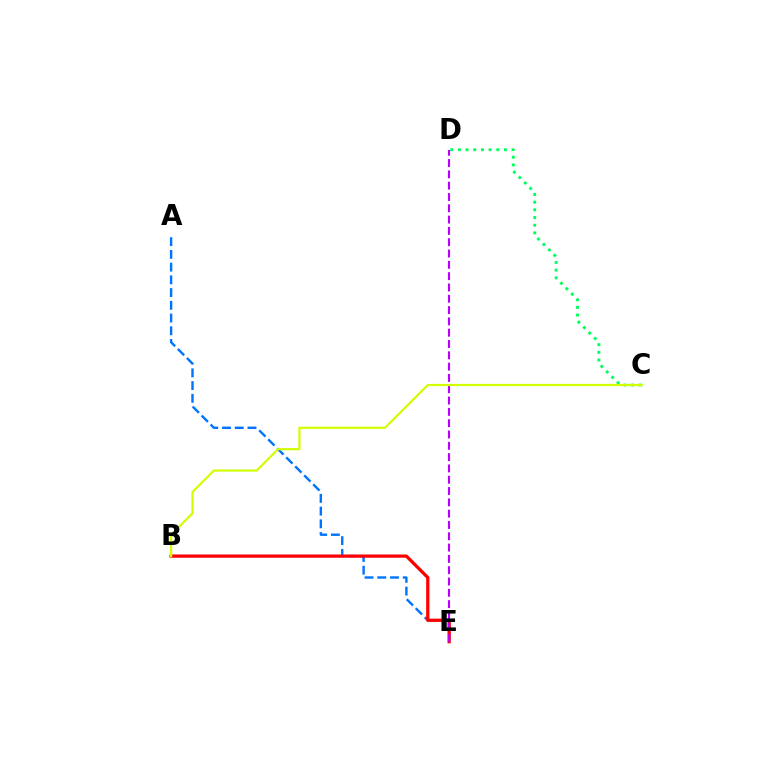{('A', 'E'): [{'color': '#0074ff', 'line_style': 'dashed', 'thickness': 1.73}], ('B', 'E'): [{'color': '#ff0000', 'line_style': 'solid', 'thickness': 2.34}], ('C', 'D'): [{'color': '#00ff5c', 'line_style': 'dotted', 'thickness': 2.09}], ('D', 'E'): [{'color': '#b900ff', 'line_style': 'dashed', 'thickness': 1.54}], ('B', 'C'): [{'color': '#d1ff00', 'line_style': 'solid', 'thickness': 1.58}]}